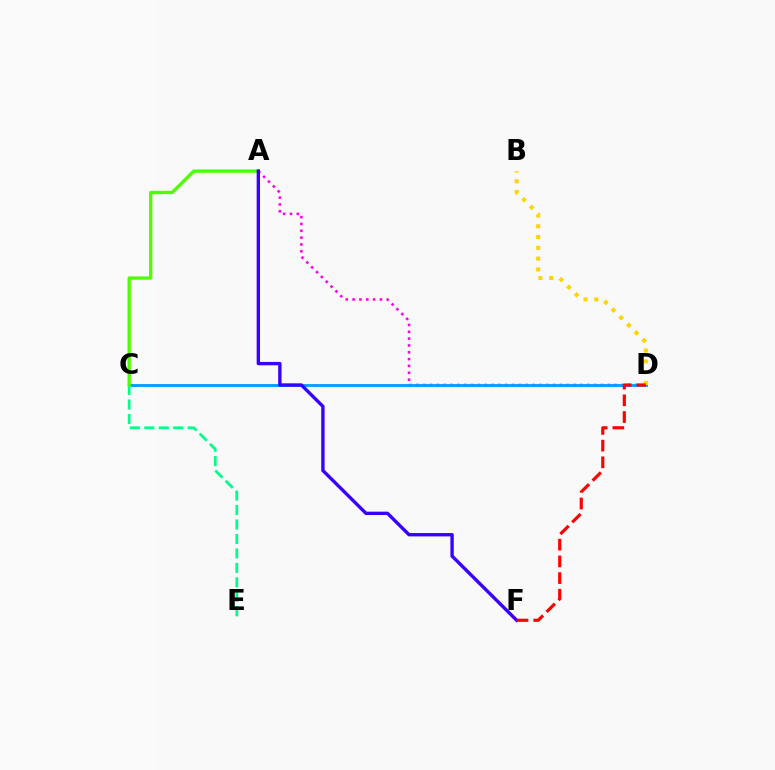{('A', 'D'): [{'color': '#ff00ed', 'line_style': 'dotted', 'thickness': 1.86}], ('C', 'D'): [{'color': '#009eff', 'line_style': 'solid', 'thickness': 2.03}], ('B', 'D'): [{'color': '#ffd500', 'line_style': 'dotted', 'thickness': 2.93}], ('C', 'E'): [{'color': '#00ff86', 'line_style': 'dashed', 'thickness': 1.96}], ('A', 'C'): [{'color': '#4fff00', 'line_style': 'solid', 'thickness': 2.4}], ('A', 'F'): [{'color': '#3700ff', 'line_style': 'solid', 'thickness': 2.42}], ('D', 'F'): [{'color': '#ff0000', 'line_style': 'dashed', 'thickness': 2.27}]}